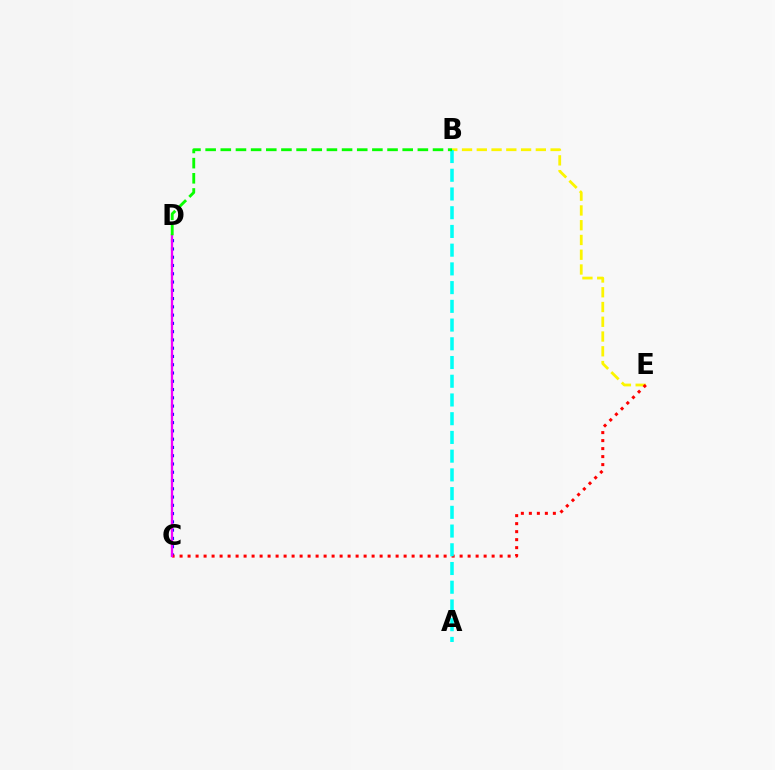{('C', 'D'): [{'color': '#0010ff', 'line_style': 'dotted', 'thickness': 2.25}, {'color': '#ee00ff', 'line_style': 'solid', 'thickness': 1.65}], ('B', 'E'): [{'color': '#fcf500', 'line_style': 'dashed', 'thickness': 2.01}], ('C', 'E'): [{'color': '#ff0000', 'line_style': 'dotted', 'thickness': 2.17}], ('A', 'B'): [{'color': '#00fff6', 'line_style': 'dashed', 'thickness': 2.54}], ('B', 'D'): [{'color': '#08ff00', 'line_style': 'dashed', 'thickness': 2.06}]}